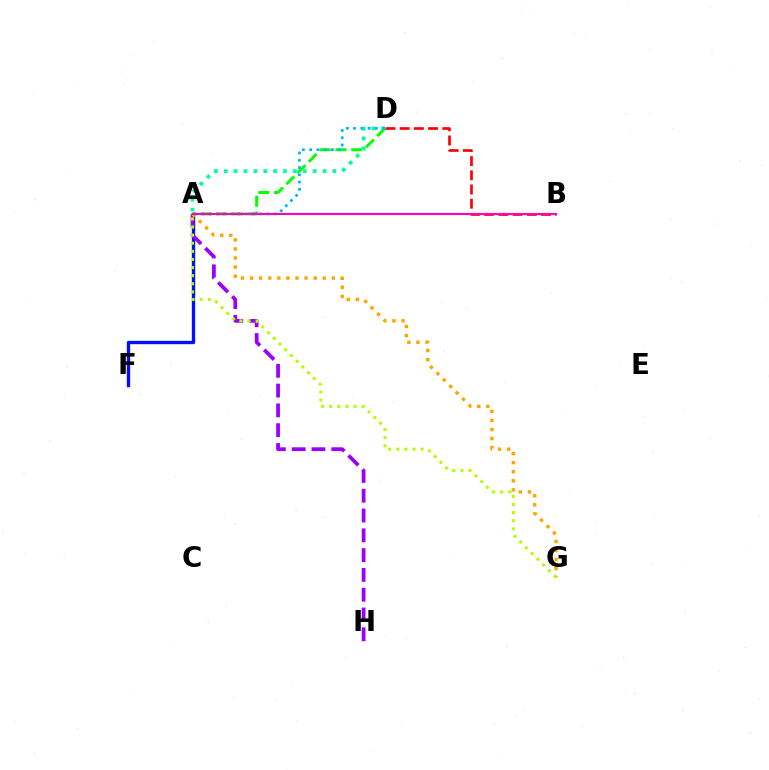{('A', 'F'): [{'color': '#0010ff', 'line_style': 'solid', 'thickness': 2.4}], ('A', 'H'): [{'color': '#9b00ff', 'line_style': 'dashed', 'thickness': 2.69}], ('A', 'D'): [{'color': '#08ff00', 'line_style': 'dashed', 'thickness': 2.15}, {'color': '#00ff9d', 'line_style': 'dotted', 'thickness': 2.68}, {'color': '#00b5ff', 'line_style': 'dotted', 'thickness': 1.97}], ('A', 'G'): [{'color': '#ffa500', 'line_style': 'dotted', 'thickness': 2.47}, {'color': '#b3ff00', 'line_style': 'dotted', 'thickness': 2.2}], ('B', 'D'): [{'color': '#ff0000', 'line_style': 'dashed', 'thickness': 1.93}], ('A', 'B'): [{'color': '#ff00bd', 'line_style': 'solid', 'thickness': 1.52}]}